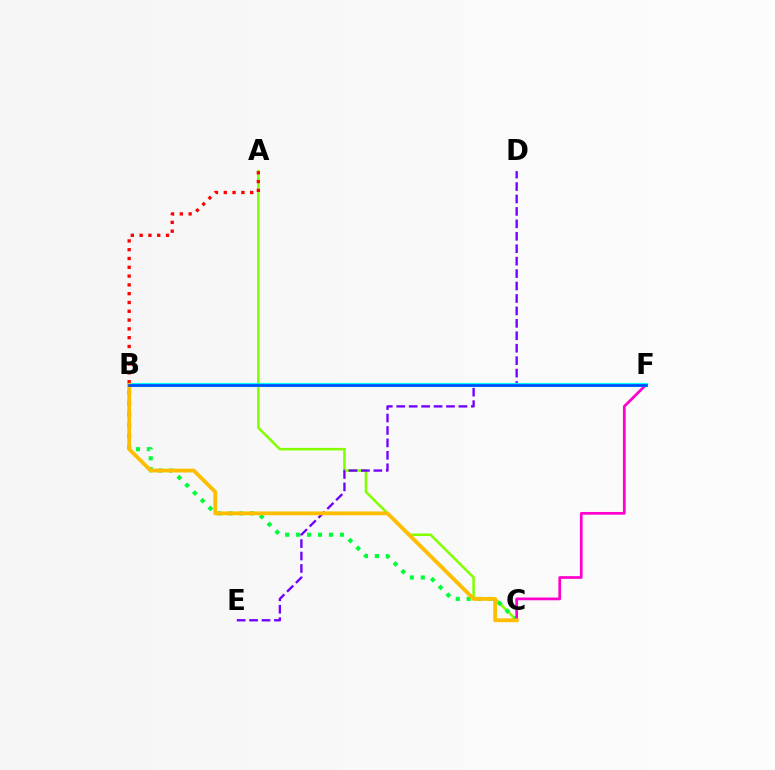{('A', 'C'): [{'color': '#84ff00', 'line_style': 'solid', 'thickness': 1.83}], ('B', 'C'): [{'color': '#00ff39', 'line_style': 'dotted', 'thickness': 2.97}, {'color': '#ffbd00', 'line_style': 'solid', 'thickness': 2.73}], ('C', 'F'): [{'color': '#ff00cf', 'line_style': 'solid', 'thickness': 1.96}], ('A', 'B'): [{'color': '#ff0000', 'line_style': 'dotted', 'thickness': 2.39}], ('D', 'E'): [{'color': '#7200ff', 'line_style': 'dashed', 'thickness': 1.69}], ('B', 'F'): [{'color': '#00fff6', 'line_style': 'solid', 'thickness': 2.97}, {'color': '#004bff', 'line_style': 'solid', 'thickness': 1.94}]}